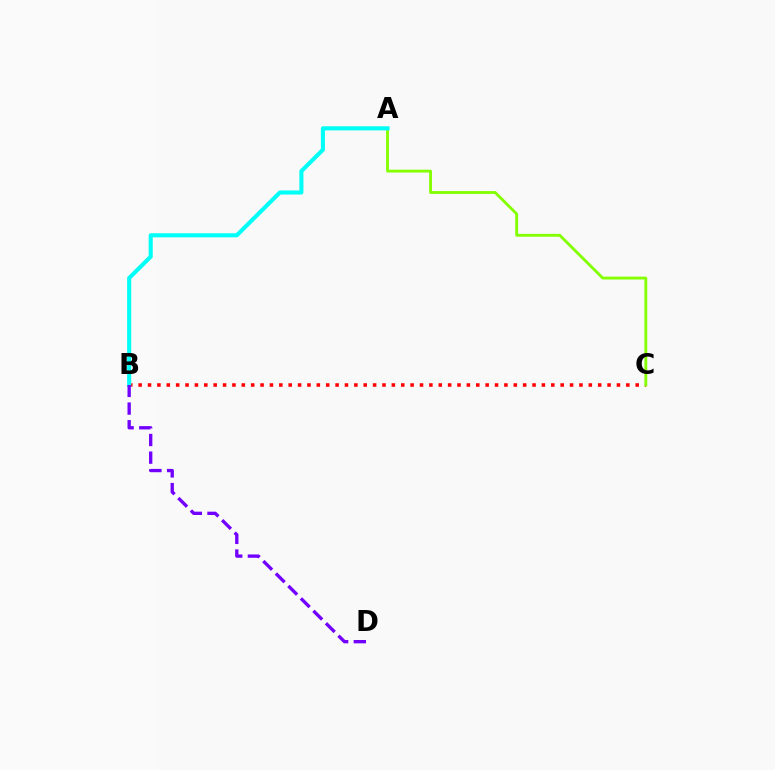{('B', 'C'): [{'color': '#ff0000', 'line_style': 'dotted', 'thickness': 2.55}], ('A', 'C'): [{'color': '#84ff00', 'line_style': 'solid', 'thickness': 2.05}], ('A', 'B'): [{'color': '#00fff6', 'line_style': 'solid', 'thickness': 2.94}], ('B', 'D'): [{'color': '#7200ff', 'line_style': 'dashed', 'thickness': 2.4}]}